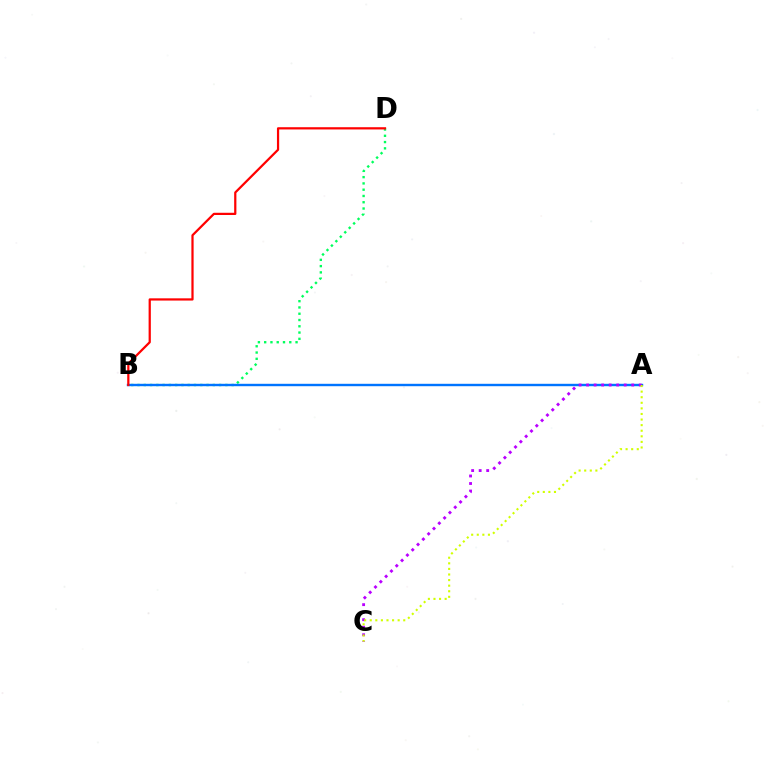{('B', 'D'): [{'color': '#00ff5c', 'line_style': 'dotted', 'thickness': 1.71}, {'color': '#ff0000', 'line_style': 'solid', 'thickness': 1.61}], ('A', 'B'): [{'color': '#0074ff', 'line_style': 'solid', 'thickness': 1.73}], ('A', 'C'): [{'color': '#b900ff', 'line_style': 'dotted', 'thickness': 2.04}, {'color': '#d1ff00', 'line_style': 'dotted', 'thickness': 1.52}]}